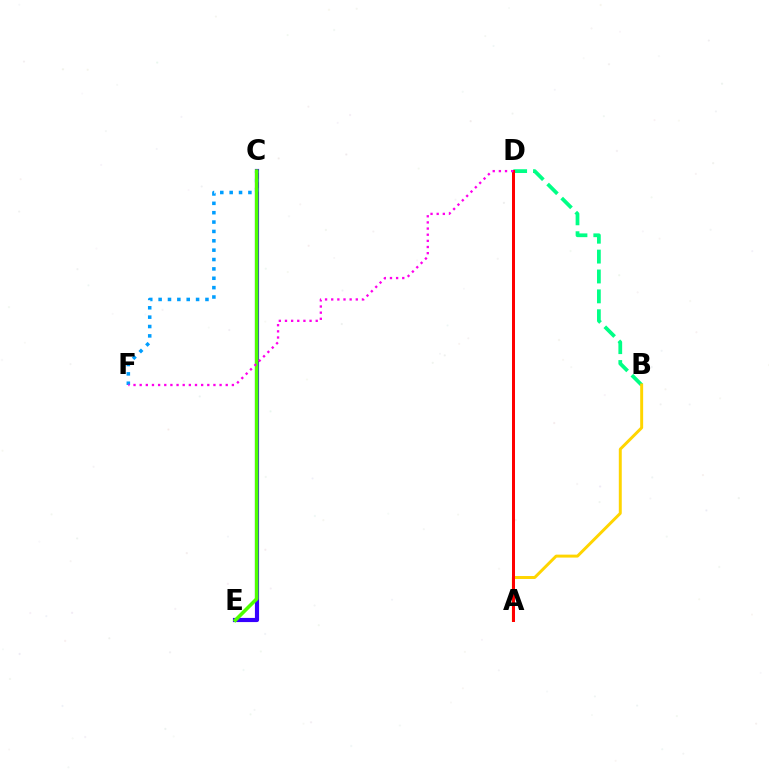{('C', 'E'): [{'color': '#3700ff', 'line_style': 'solid', 'thickness': 2.99}, {'color': '#4fff00', 'line_style': 'solid', 'thickness': 2.56}], ('B', 'D'): [{'color': '#00ff86', 'line_style': 'dashed', 'thickness': 2.7}], ('C', 'F'): [{'color': '#009eff', 'line_style': 'dotted', 'thickness': 2.55}], ('A', 'B'): [{'color': '#ffd500', 'line_style': 'solid', 'thickness': 2.12}], ('A', 'D'): [{'color': '#ff0000', 'line_style': 'solid', 'thickness': 2.16}], ('D', 'F'): [{'color': '#ff00ed', 'line_style': 'dotted', 'thickness': 1.67}]}